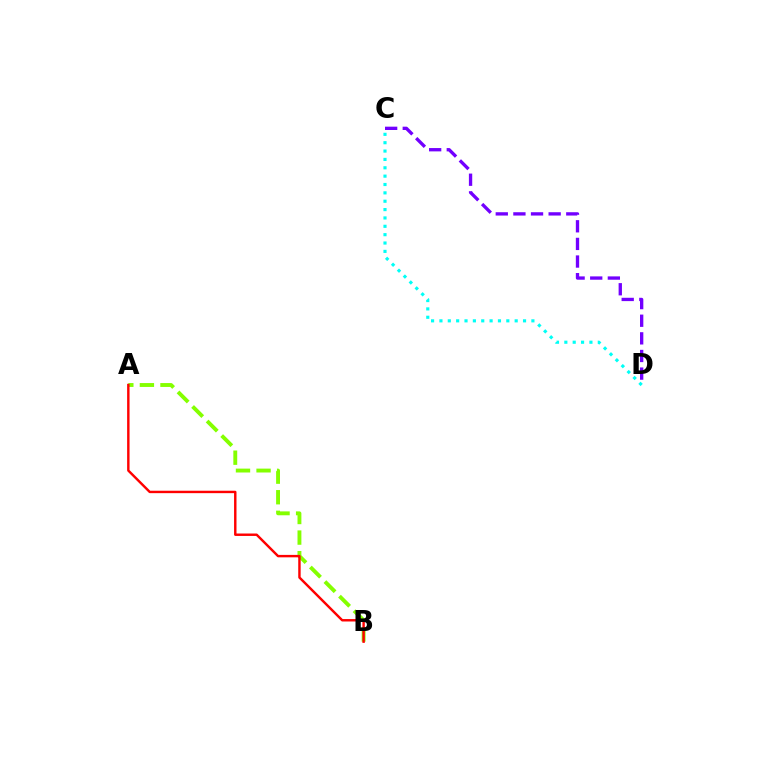{('A', 'B'): [{'color': '#84ff00', 'line_style': 'dashed', 'thickness': 2.8}, {'color': '#ff0000', 'line_style': 'solid', 'thickness': 1.75}], ('C', 'D'): [{'color': '#7200ff', 'line_style': 'dashed', 'thickness': 2.39}, {'color': '#00fff6', 'line_style': 'dotted', 'thickness': 2.27}]}